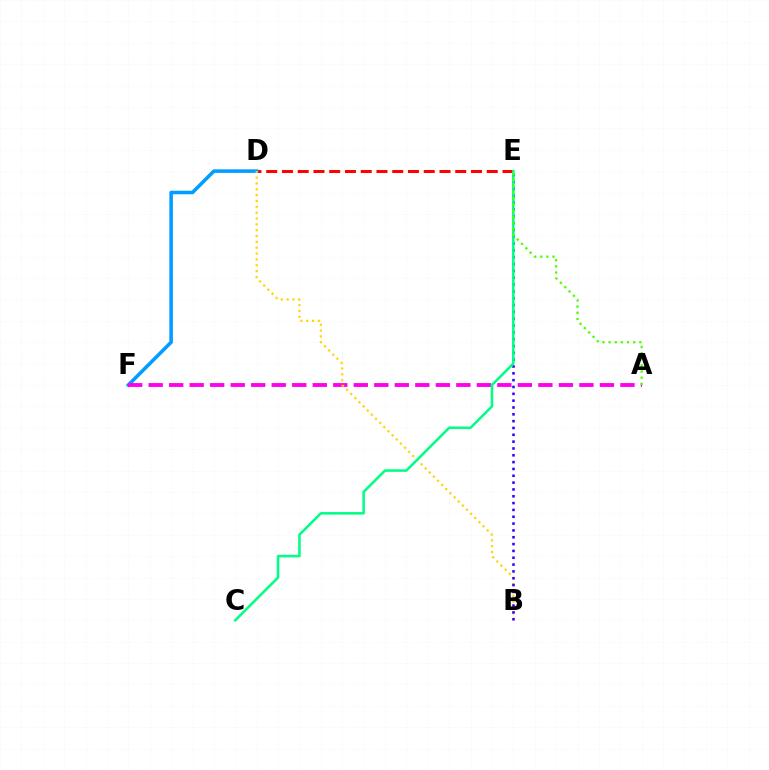{('D', 'E'): [{'color': '#ff0000', 'line_style': 'dashed', 'thickness': 2.14}], ('D', 'F'): [{'color': '#009eff', 'line_style': 'solid', 'thickness': 2.57}], ('A', 'F'): [{'color': '#ff00ed', 'line_style': 'dashed', 'thickness': 2.79}], ('B', 'D'): [{'color': '#ffd500', 'line_style': 'dotted', 'thickness': 1.59}], ('B', 'E'): [{'color': '#3700ff', 'line_style': 'dotted', 'thickness': 1.86}], ('C', 'E'): [{'color': '#00ff86', 'line_style': 'solid', 'thickness': 1.84}], ('A', 'E'): [{'color': '#4fff00', 'line_style': 'dotted', 'thickness': 1.67}]}